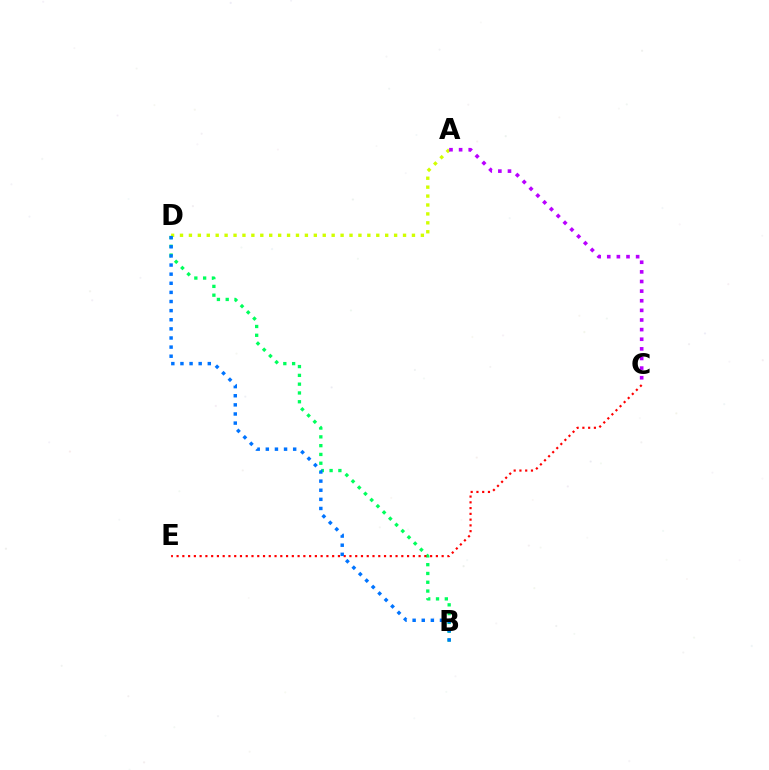{('A', 'D'): [{'color': '#d1ff00', 'line_style': 'dotted', 'thickness': 2.42}], ('B', 'D'): [{'color': '#00ff5c', 'line_style': 'dotted', 'thickness': 2.39}, {'color': '#0074ff', 'line_style': 'dotted', 'thickness': 2.48}], ('C', 'E'): [{'color': '#ff0000', 'line_style': 'dotted', 'thickness': 1.57}], ('A', 'C'): [{'color': '#b900ff', 'line_style': 'dotted', 'thickness': 2.61}]}